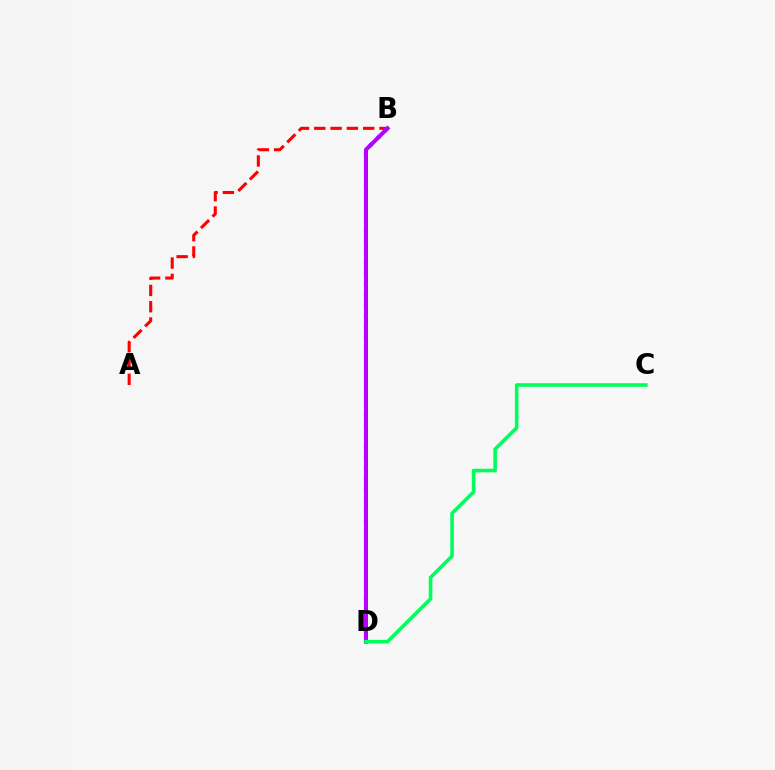{('A', 'B'): [{'color': '#ff0000', 'line_style': 'dashed', 'thickness': 2.22}], ('B', 'D'): [{'color': '#0074ff', 'line_style': 'dotted', 'thickness': 2.94}, {'color': '#d1ff00', 'line_style': 'dashed', 'thickness': 1.71}, {'color': '#b900ff', 'line_style': 'solid', 'thickness': 2.92}], ('C', 'D'): [{'color': '#00ff5c', 'line_style': 'solid', 'thickness': 2.6}]}